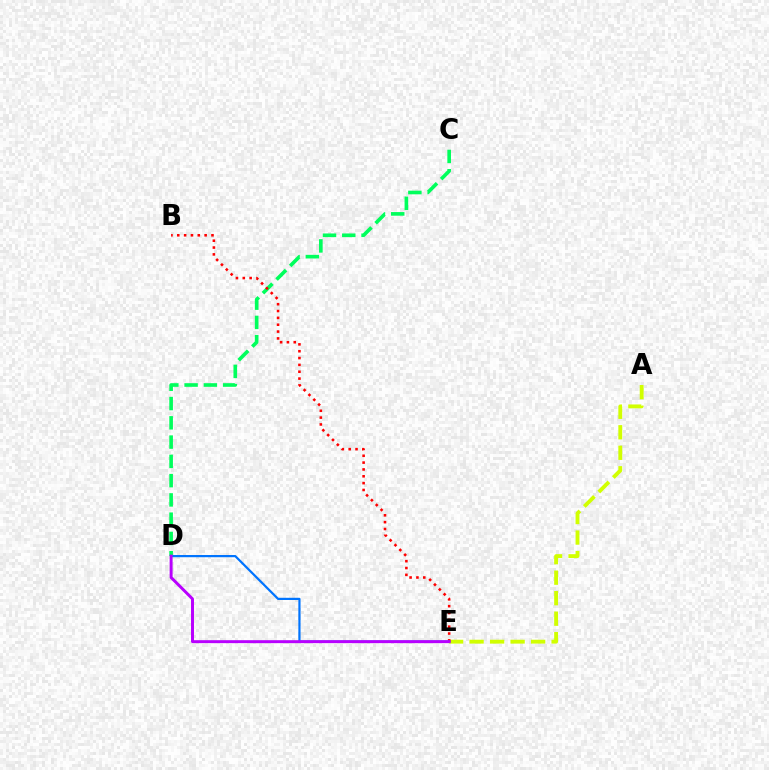{('C', 'D'): [{'color': '#00ff5c', 'line_style': 'dashed', 'thickness': 2.62}], ('A', 'E'): [{'color': '#d1ff00', 'line_style': 'dashed', 'thickness': 2.78}], ('B', 'E'): [{'color': '#ff0000', 'line_style': 'dotted', 'thickness': 1.86}], ('D', 'E'): [{'color': '#0074ff', 'line_style': 'solid', 'thickness': 1.59}, {'color': '#b900ff', 'line_style': 'solid', 'thickness': 2.13}]}